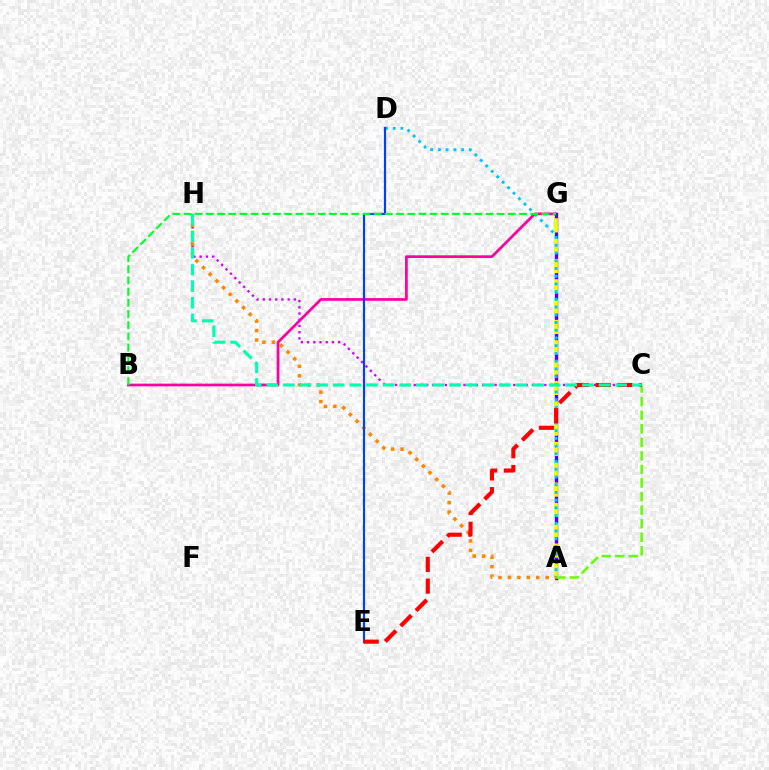{('B', 'G'): [{'color': '#ff00a0', 'line_style': 'solid', 'thickness': 1.96}, {'color': '#00ff27', 'line_style': 'dashed', 'thickness': 1.52}], ('C', 'H'): [{'color': '#d600ff', 'line_style': 'dotted', 'thickness': 1.69}, {'color': '#00ffaf', 'line_style': 'dashed', 'thickness': 2.26}], ('A', 'G'): [{'color': '#4f00ff', 'line_style': 'solid', 'thickness': 2.43}, {'color': '#eeff00', 'line_style': 'dashed', 'thickness': 2.76}], ('A', 'D'): [{'color': '#00c7ff', 'line_style': 'dotted', 'thickness': 2.1}], ('A', 'C'): [{'color': '#66ff00', 'line_style': 'dashed', 'thickness': 1.84}], ('A', 'H'): [{'color': '#ff8800', 'line_style': 'dotted', 'thickness': 2.56}], ('D', 'E'): [{'color': '#003fff', 'line_style': 'solid', 'thickness': 1.57}], ('C', 'E'): [{'color': '#ff0000', 'line_style': 'dashed', 'thickness': 2.96}]}